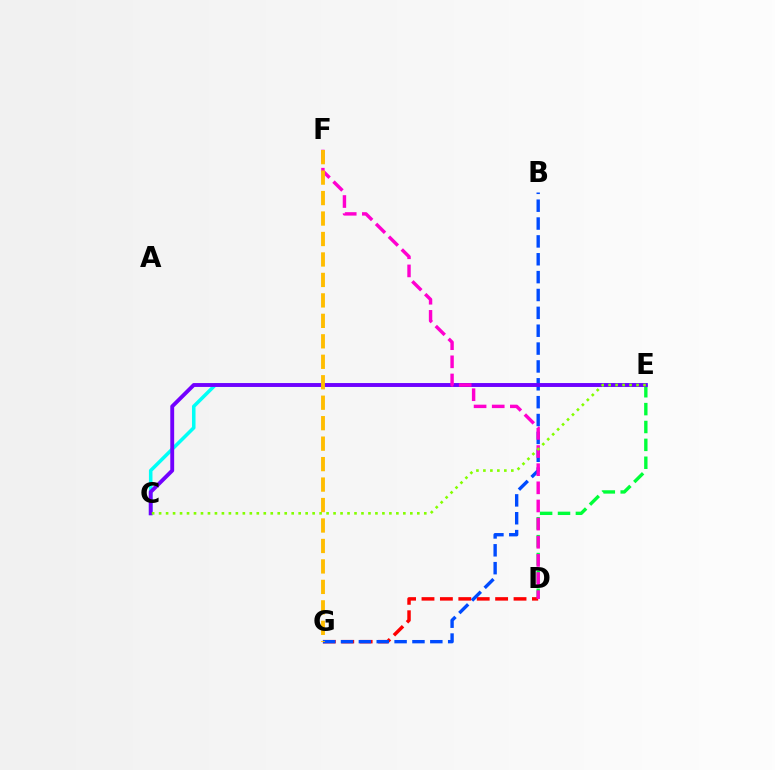{('D', 'E'): [{'color': '#00ff39', 'line_style': 'dashed', 'thickness': 2.43}], ('D', 'G'): [{'color': '#ff0000', 'line_style': 'dashed', 'thickness': 2.5}], ('C', 'E'): [{'color': '#00fff6', 'line_style': 'solid', 'thickness': 2.55}, {'color': '#7200ff', 'line_style': 'solid', 'thickness': 2.79}, {'color': '#84ff00', 'line_style': 'dotted', 'thickness': 1.9}], ('B', 'G'): [{'color': '#004bff', 'line_style': 'dashed', 'thickness': 2.43}], ('D', 'F'): [{'color': '#ff00cf', 'line_style': 'dashed', 'thickness': 2.46}], ('F', 'G'): [{'color': '#ffbd00', 'line_style': 'dashed', 'thickness': 2.78}]}